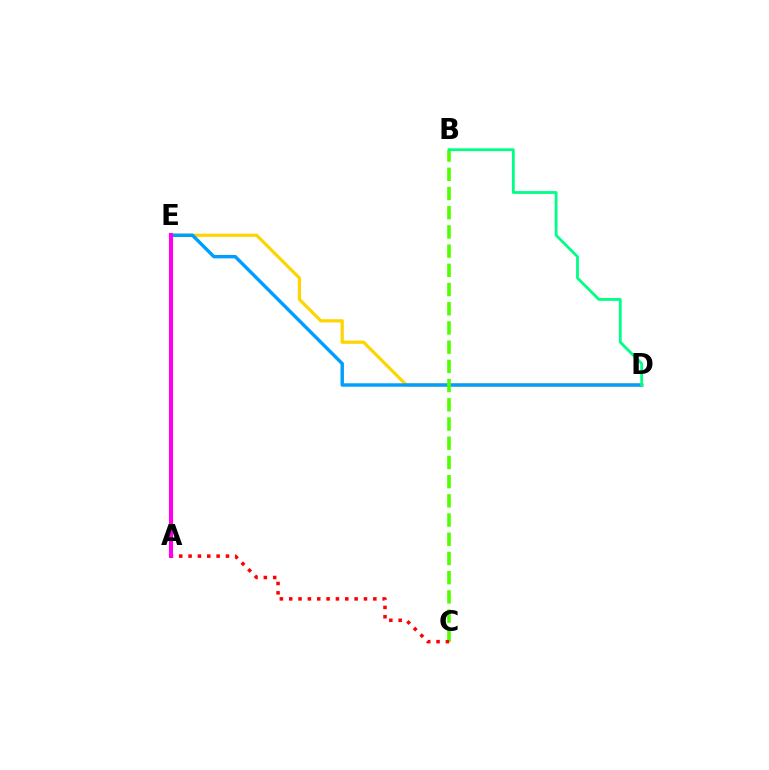{('D', 'E'): [{'color': '#ffd500', 'line_style': 'solid', 'thickness': 2.31}, {'color': '#009eff', 'line_style': 'solid', 'thickness': 2.46}], ('A', 'E'): [{'color': '#3700ff', 'line_style': 'dotted', 'thickness': 1.87}, {'color': '#ff00ed', 'line_style': 'solid', 'thickness': 2.95}], ('B', 'C'): [{'color': '#4fff00', 'line_style': 'dashed', 'thickness': 2.61}], ('A', 'C'): [{'color': '#ff0000', 'line_style': 'dotted', 'thickness': 2.54}], ('B', 'D'): [{'color': '#00ff86', 'line_style': 'solid', 'thickness': 2.02}]}